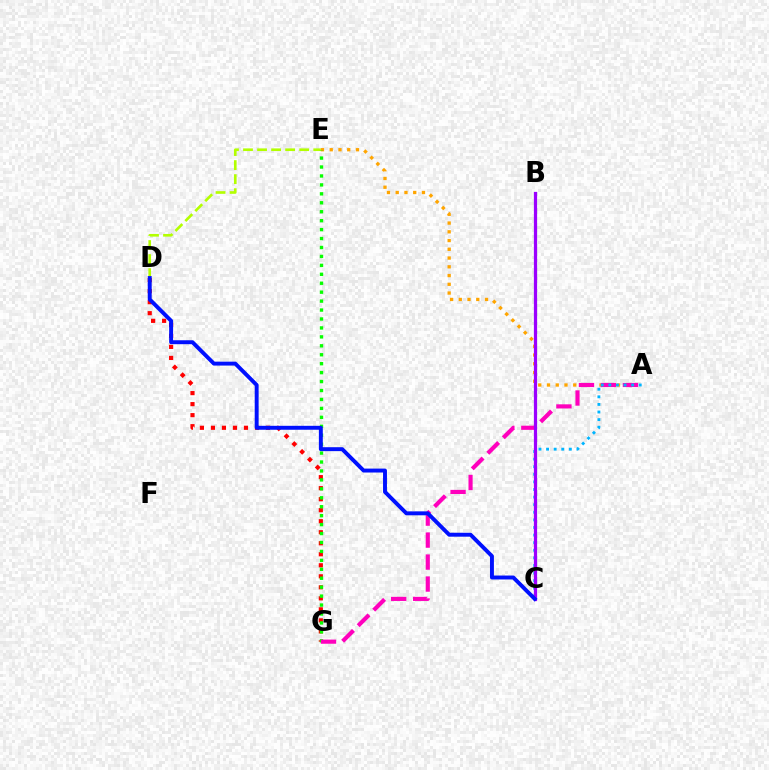{('B', 'C'): [{'color': '#00ff9d', 'line_style': 'dotted', 'thickness': 2.19}, {'color': '#9b00ff', 'line_style': 'solid', 'thickness': 2.32}], ('D', 'E'): [{'color': '#b3ff00', 'line_style': 'dashed', 'thickness': 1.91}], ('A', 'E'): [{'color': '#ffa500', 'line_style': 'dotted', 'thickness': 2.38}], ('D', 'G'): [{'color': '#ff0000', 'line_style': 'dotted', 'thickness': 2.99}], ('E', 'G'): [{'color': '#08ff00', 'line_style': 'dotted', 'thickness': 2.43}], ('A', 'G'): [{'color': '#ff00bd', 'line_style': 'dashed', 'thickness': 2.99}], ('A', 'C'): [{'color': '#00b5ff', 'line_style': 'dotted', 'thickness': 2.06}], ('C', 'D'): [{'color': '#0010ff', 'line_style': 'solid', 'thickness': 2.83}]}